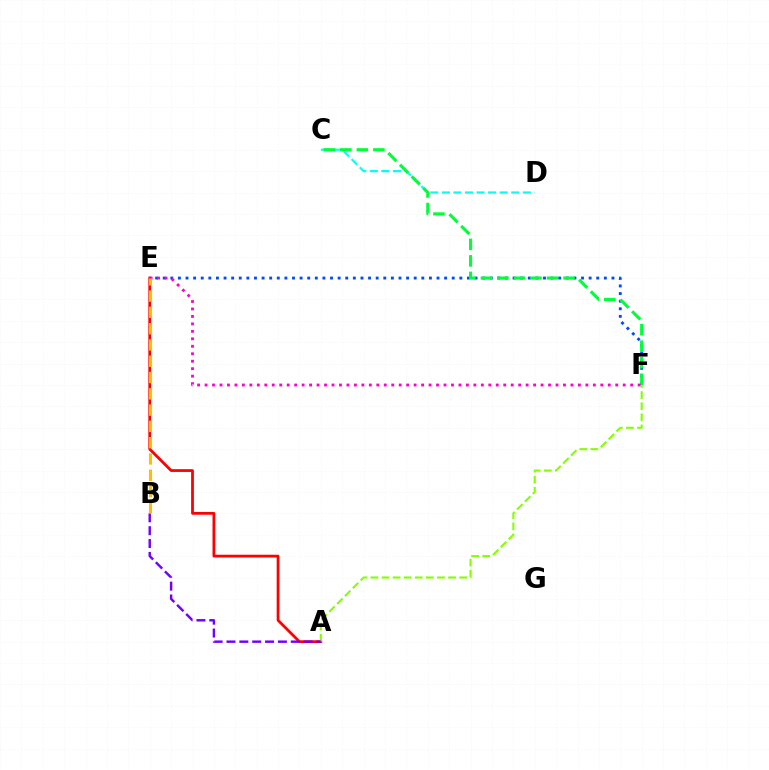{('C', 'D'): [{'color': '#00fff6', 'line_style': 'dashed', 'thickness': 1.57}], ('A', 'E'): [{'color': '#ff0000', 'line_style': 'solid', 'thickness': 1.99}], ('A', 'F'): [{'color': '#84ff00', 'line_style': 'dashed', 'thickness': 1.51}], ('A', 'B'): [{'color': '#7200ff', 'line_style': 'dashed', 'thickness': 1.75}], ('E', 'F'): [{'color': '#004bff', 'line_style': 'dotted', 'thickness': 2.07}, {'color': '#ff00cf', 'line_style': 'dotted', 'thickness': 2.03}], ('C', 'F'): [{'color': '#00ff39', 'line_style': 'dashed', 'thickness': 2.24}], ('B', 'E'): [{'color': '#ffbd00', 'line_style': 'dashed', 'thickness': 2.21}]}